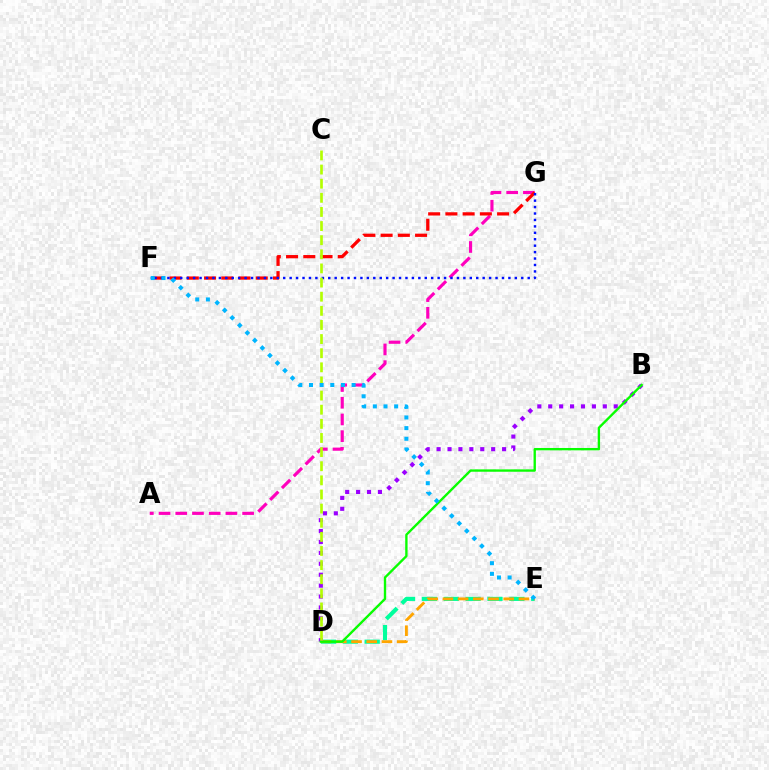{('A', 'G'): [{'color': '#ff00bd', 'line_style': 'dashed', 'thickness': 2.27}], ('D', 'E'): [{'color': '#00ff9d', 'line_style': 'dashed', 'thickness': 2.97}, {'color': '#ffa500', 'line_style': 'dashed', 'thickness': 2.07}], ('F', 'G'): [{'color': '#ff0000', 'line_style': 'dashed', 'thickness': 2.34}, {'color': '#0010ff', 'line_style': 'dotted', 'thickness': 1.75}], ('B', 'D'): [{'color': '#9b00ff', 'line_style': 'dotted', 'thickness': 2.97}, {'color': '#08ff00', 'line_style': 'solid', 'thickness': 1.7}], ('C', 'D'): [{'color': '#b3ff00', 'line_style': 'dashed', 'thickness': 1.92}], ('E', 'F'): [{'color': '#00b5ff', 'line_style': 'dotted', 'thickness': 2.9}]}